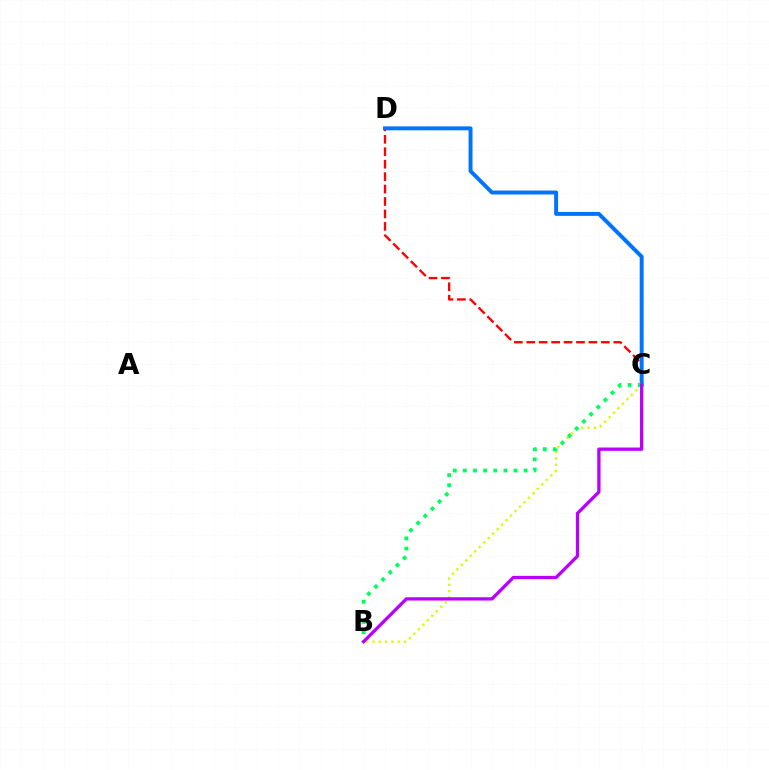{('C', 'D'): [{'color': '#ff0000', 'line_style': 'dashed', 'thickness': 1.69}, {'color': '#0074ff', 'line_style': 'solid', 'thickness': 2.84}], ('B', 'C'): [{'color': '#d1ff00', 'line_style': 'dotted', 'thickness': 1.72}, {'color': '#00ff5c', 'line_style': 'dotted', 'thickness': 2.75}, {'color': '#b900ff', 'line_style': 'solid', 'thickness': 2.37}]}